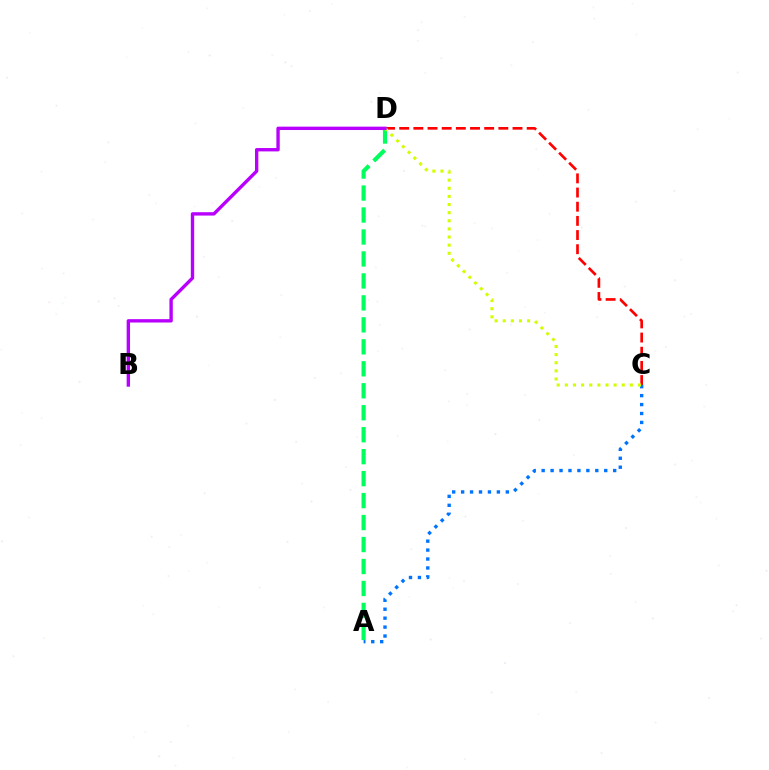{('A', 'D'): [{'color': '#00ff5c', 'line_style': 'dashed', 'thickness': 2.98}], ('A', 'C'): [{'color': '#0074ff', 'line_style': 'dotted', 'thickness': 2.43}], ('C', 'D'): [{'color': '#ff0000', 'line_style': 'dashed', 'thickness': 1.92}, {'color': '#d1ff00', 'line_style': 'dotted', 'thickness': 2.21}], ('B', 'D'): [{'color': '#b900ff', 'line_style': 'solid', 'thickness': 2.42}]}